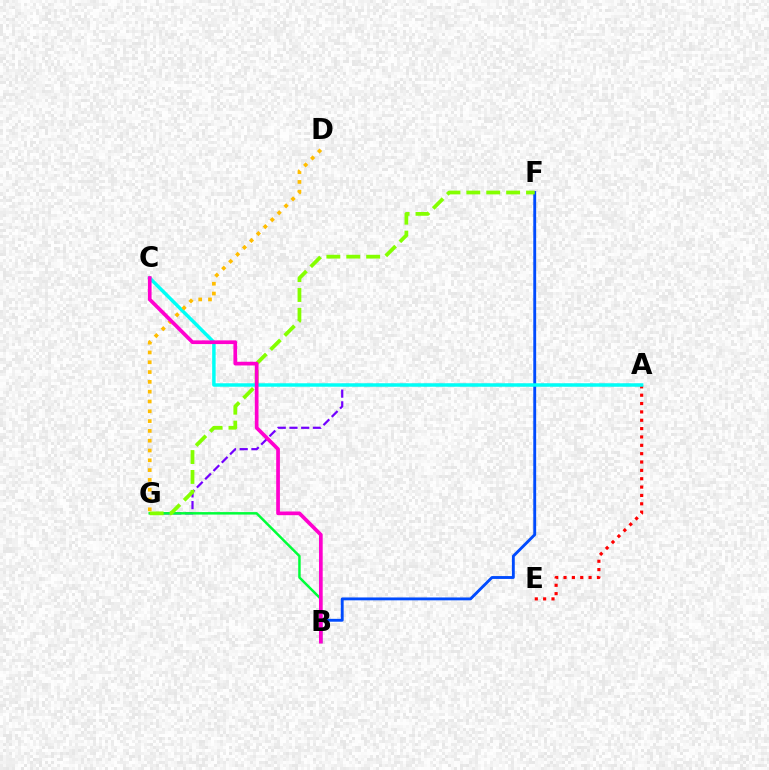{('B', 'F'): [{'color': '#004bff', 'line_style': 'solid', 'thickness': 2.06}], ('A', 'G'): [{'color': '#7200ff', 'line_style': 'dashed', 'thickness': 1.59}], ('A', 'E'): [{'color': '#ff0000', 'line_style': 'dotted', 'thickness': 2.27}], ('B', 'G'): [{'color': '#00ff39', 'line_style': 'solid', 'thickness': 1.79}], ('F', 'G'): [{'color': '#84ff00', 'line_style': 'dashed', 'thickness': 2.7}], ('A', 'C'): [{'color': '#00fff6', 'line_style': 'solid', 'thickness': 2.49}], ('D', 'G'): [{'color': '#ffbd00', 'line_style': 'dotted', 'thickness': 2.66}], ('B', 'C'): [{'color': '#ff00cf', 'line_style': 'solid', 'thickness': 2.67}]}